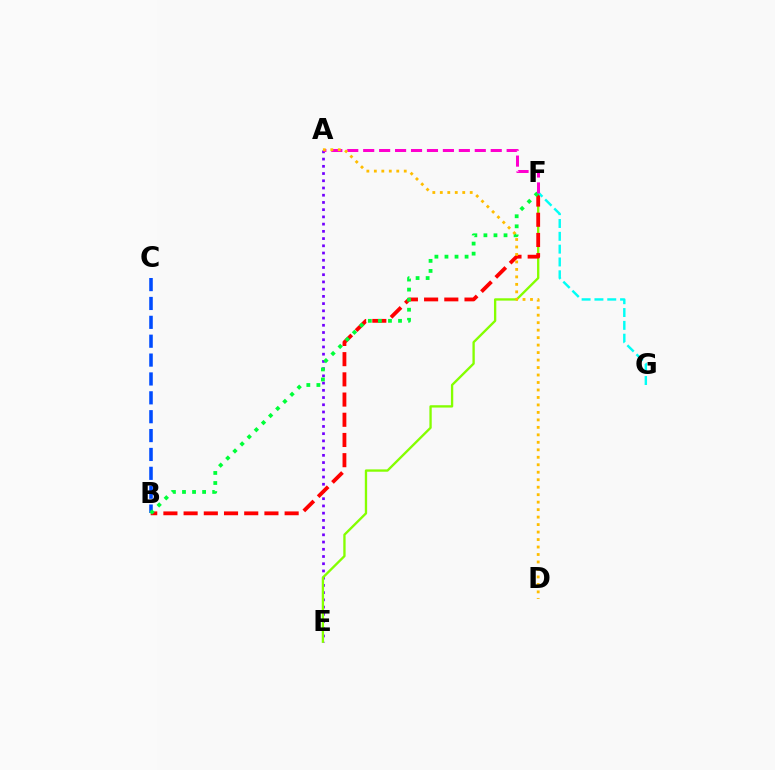{('A', 'E'): [{'color': '#7200ff', 'line_style': 'dotted', 'thickness': 1.96}], ('E', 'F'): [{'color': '#84ff00', 'line_style': 'solid', 'thickness': 1.68}], ('B', 'F'): [{'color': '#ff0000', 'line_style': 'dashed', 'thickness': 2.74}, {'color': '#00ff39', 'line_style': 'dotted', 'thickness': 2.73}], ('F', 'G'): [{'color': '#00fff6', 'line_style': 'dashed', 'thickness': 1.74}], ('B', 'C'): [{'color': '#004bff', 'line_style': 'dashed', 'thickness': 2.56}], ('A', 'F'): [{'color': '#ff00cf', 'line_style': 'dashed', 'thickness': 2.17}], ('A', 'D'): [{'color': '#ffbd00', 'line_style': 'dotted', 'thickness': 2.03}]}